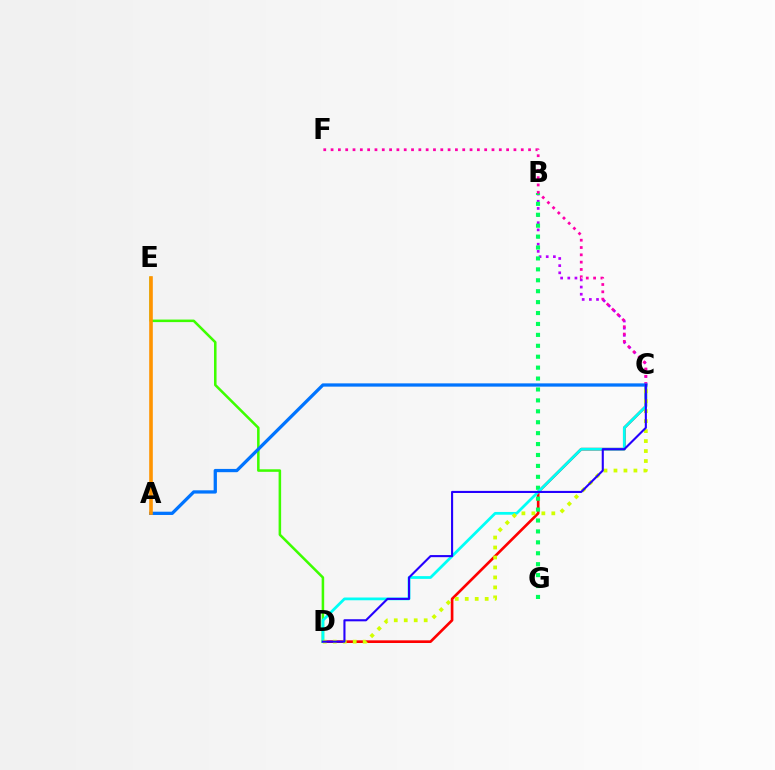{('C', 'D'): [{'color': '#ff0000', 'line_style': 'solid', 'thickness': 1.91}, {'color': '#00fff6', 'line_style': 'solid', 'thickness': 1.99}, {'color': '#d1ff00', 'line_style': 'dotted', 'thickness': 2.71}, {'color': '#2500ff', 'line_style': 'solid', 'thickness': 1.51}], ('B', 'C'): [{'color': '#b900ff', 'line_style': 'dotted', 'thickness': 1.95}], ('D', 'E'): [{'color': '#3dff00', 'line_style': 'solid', 'thickness': 1.83}], ('B', 'G'): [{'color': '#00ff5c', 'line_style': 'dotted', 'thickness': 2.97}], ('C', 'F'): [{'color': '#ff00ac', 'line_style': 'dotted', 'thickness': 1.99}], ('A', 'C'): [{'color': '#0074ff', 'line_style': 'solid', 'thickness': 2.35}], ('A', 'E'): [{'color': '#ff9400', 'line_style': 'solid', 'thickness': 2.6}]}